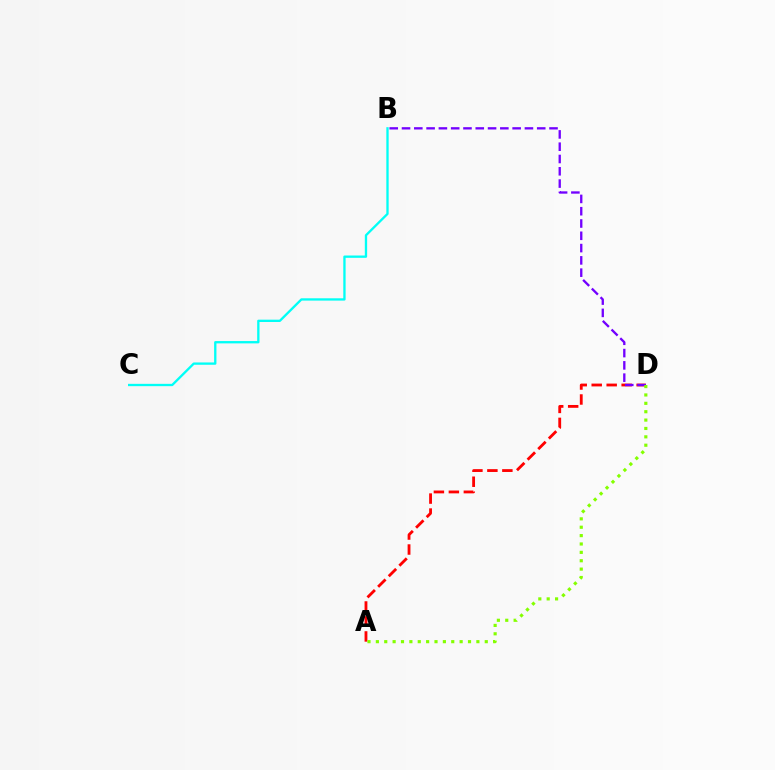{('A', 'D'): [{'color': '#ff0000', 'line_style': 'dashed', 'thickness': 2.03}, {'color': '#84ff00', 'line_style': 'dotted', 'thickness': 2.28}], ('B', 'D'): [{'color': '#7200ff', 'line_style': 'dashed', 'thickness': 1.67}], ('B', 'C'): [{'color': '#00fff6', 'line_style': 'solid', 'thickness': 1.67}]}